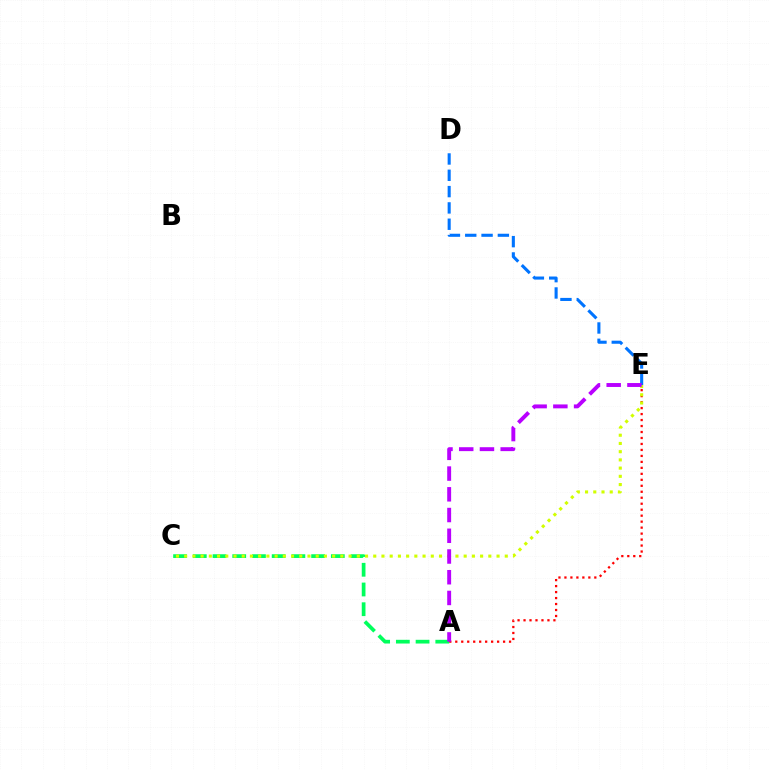{('A', 'C'): [{'color': '#00ff5c', 'line_style': 'dashed', 'thickness': 2.68}], ('A', 'E'): [{'color': '#ff0000', 'line_style': 'dotted', 'thickness': 1.62}, {'color': '#b900ff', 'line_style': 'dashed', 'thickness': 2.82}], ('C', 'E'): [{'color': '#d1ff00', 'line_style': 'dotted', 'thickness': 2.23}], ('D', 'E'): [{'color': '#0074ff', 'line_style': 'dashed', 'thickness': 2.22}]}